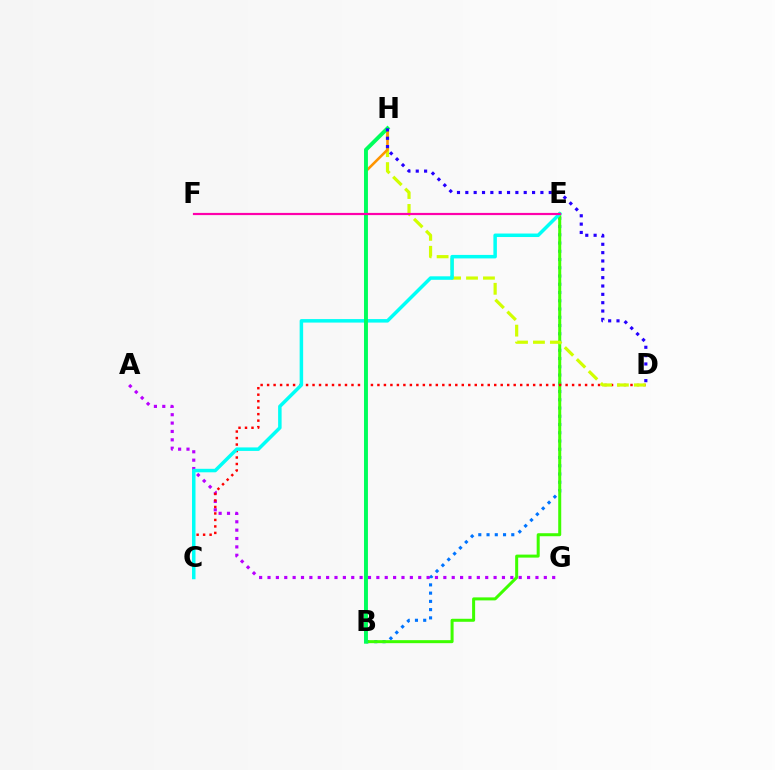{('B', 'E'): [{'color': '#0074ff', 'line_style': 'dotted', 'thickness': 2.24}, {'color': '#3dff00', 'line_style': 'solid', 'thickness': 2.17}], ('A', 'G'): [{'color': '#b900ff', 'line_style': 'dotted', 'thickness': 2.27}], ('C', 'D'): [{'color': '#ff0000', 'line_style': 'dotted', 'thickness': 1.76}], ('D', 'H'): [{'color': '#d1ff00', 'line_style': 'dashed', 'thickness': 2.3}, {'color': '#2500ff', 'line_style': 'dotted', 'thickness': 2.27}], ('B', 'H'): [{'color': '#ff9400', 'line_style': 'solid', 'thickness': 1.85}, {'color': '#00ff5c', 'line_style': 'solid', 'thickness': 2.81}], ('C', 'E'): [{'color': '#00fff6', 'line_style': 'solid', 'thickness': 2.52}], ('E', 'F'): [{'color': '#ff00ac', 'line_style': 'solid', 'thickness': 1.58}]}